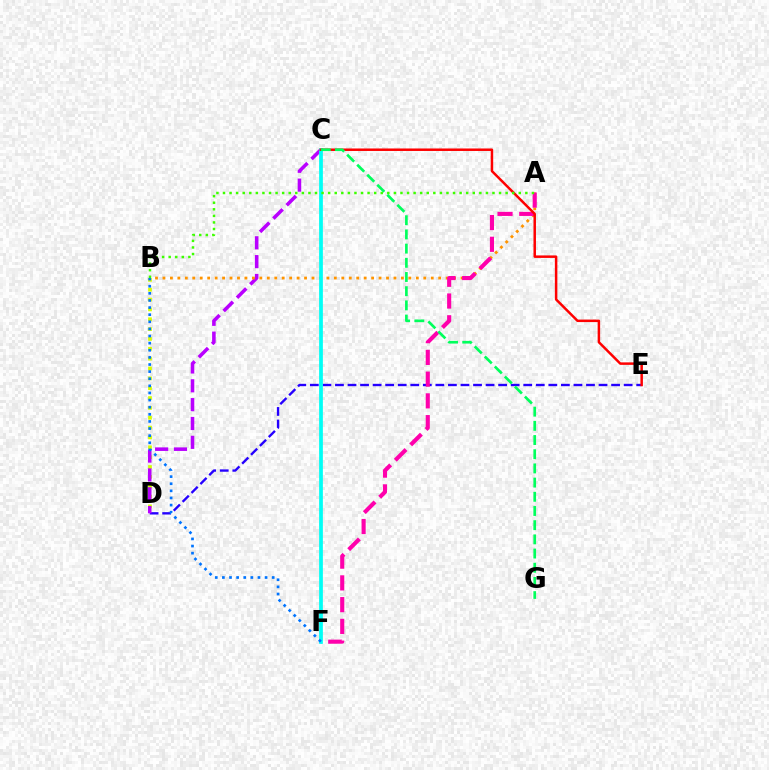{('B', 'D'): [{'color': '#d1ff00', 'line_style': 'dotted', 'thickness': 2.68}], ('D', 'E'): [{'color': '#2500ff', 'line_style': 'dashed', 'thickness': 1.71}], ('C', 'D'): [{'color': '#b900ff', 'line_style': 'dashed', 'thickness': 2.56}], ('A', 'B'): [{'color': '#ff9400', 'line_style': 'dotted', 'thickness': 2.02}, {'color': '#3dff00', 'line_style': 'dotted', 'thickness': 1.79}], ('A', 'F'): [{'color': '#ff00ac', 'line_style': 'dashed', 'thickness': 2.95}], ('C', 'F'): [{'color': '#00fff6', 'line_style': 'solid', 'thickness': 2.69}], ('C', 'E'): [{'color': '#ff0000', 'line_style': 'solid', 'thickness': 1.8}], ('C', 'G'): [{'color': '#00ff5c', 'line_style': 'dashed', 'thickness': 1.93}], ('B', 'F'): [{'color': '#0074ff', 'line_style': 'dotted', 'thickness': 1.93}]}